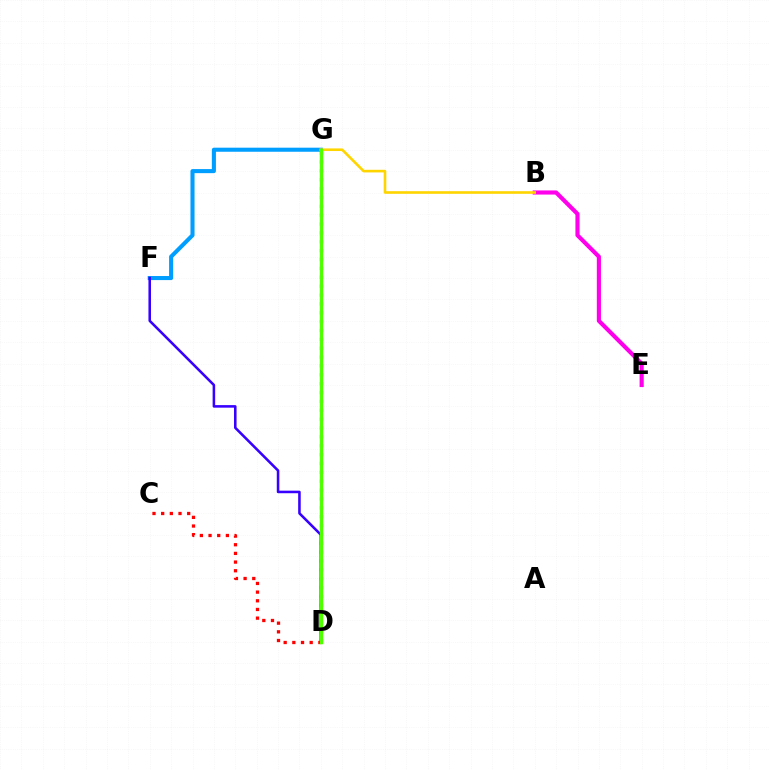{('B', 'E'): [{'color': '#ff00ed', 'line_style': 'solid', 'thickness': 2.98}], ('D', 'G'): [{'color': '#00ff86', 'line_style': 'dotted', 'thickness': 2.41}, {'color': '#4fff00', 'line_style': 'solid', 'thickness': 2.49}], ('F', 'G'): [{'color': '#009eff', 'line_style': 'solid', 'thickness': 2.93}], ('C', 'D'): [{'color': '#ff0000', 'line_style': 'dotted', 'thickness': 2.36}], ('B', 'G'): [{'color': '#ffd500', 'line_style': 'solid', 'thickness': 1.89}], ('D', 'F'): [{'color': '#3700ff', 'line_style': 'solid', 'thickness': 1.84}]}